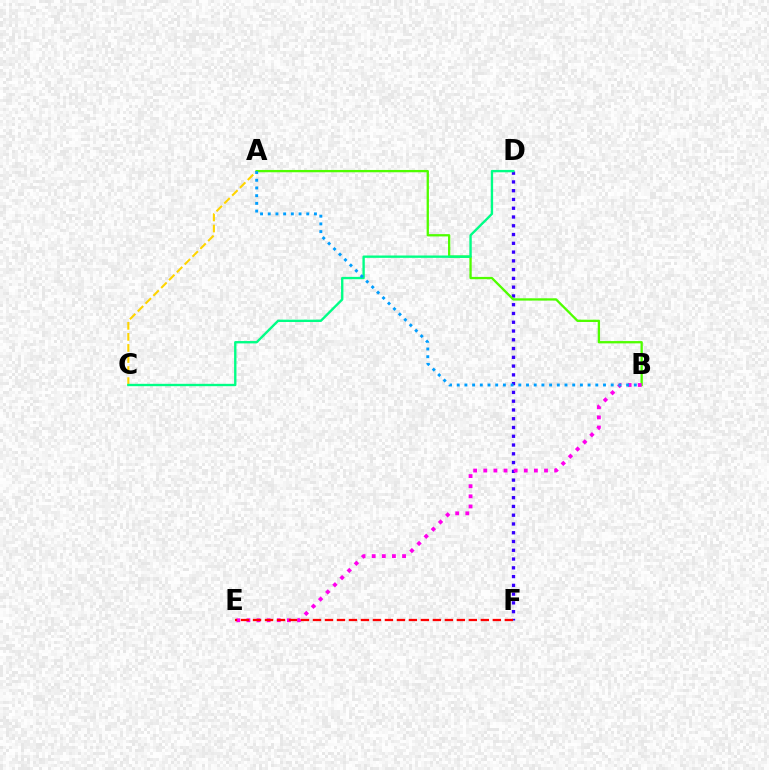{('D', 'F'): [{'color': '#3700ff', 'line_style': 'dotted', 'thickness': 2.38}], ('A', 'C'): [{'color': '#ffd500', 'line_style': 'dashed', 'thickness': 1.5}], ('A', 'B'): [{'color': '#4fff00', 'line_style': 'solid', 'thickness': 1.66}, {'color': '#009eff', 'line_style': 'dotted', 'thickness': 2.09}], ('B', 'E'): [{'color': '#ff00ed', 'line_style': 'dotted', 'thickness': 2.75}], ('C', 'D'): [{'color': '#00ff86', 'line_style': 'solid', 'thickness': 1.7}], ('E', 'F'): [{'color': '#ff0000', 'line_style': 'dashed', 'thickness': 1.63}]}